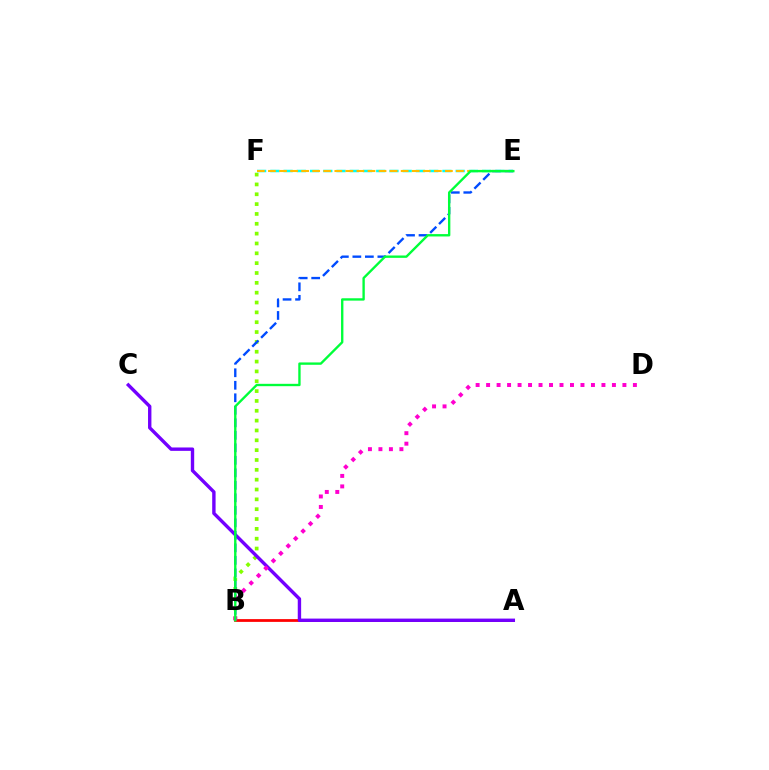{('B', 'F'): [{'color': '#84ff00', 'line_style': 'dotted', 'thickness': 2.67}], ('A', 'B'): [{'color': '#ff0000', 'line_style': 'solid', 'thickness': 1.99}], ('A', 'C'): [{'color': '#7200ff', 'line_style': 'solid', 'thickness': 2.44}], ('B', 'E'): [{'color': '#004bff', 'line_style': 'dashed', 'thickness': 1.7}, {'color': '#00ff39', 'line_style': 'solid', 'thickness': 1.7}], ('E', 'F'): [{'color': '#00fff6', 'line_style': 'dashed', 'thickness': 1.8}, {'color': '#ffbd00', 'line_style': 'dashed', 'thickness': 1.5}], ('B', 'D'): [{'color': '#ff00cf', 'line_style': 'dotted', 'thickness': 2.85}]}